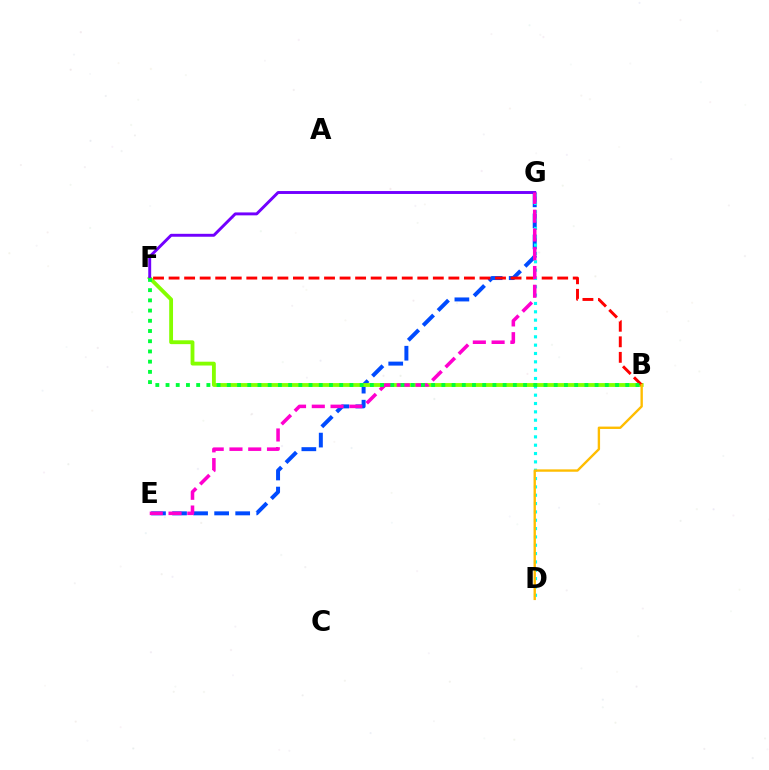{('E', 'G'): [{'color': '#004bff', 'line_style': 'dashed', 'thickness': 2.86}, {'color': '#ff00cf', 'line_style': 'dashed', 'thickness': 2.55}], ('B', 'F'): [{'color': '#84ff00', 'line_style': 'solid', 'thickness': 2.76}, {'color': '#ff0000', 'line_style': 'dashed', 'thickness': 2.11}, {'color': '#00ff39', 'line_style': 'dotted', 'thickness': 2.78}], ('F', 'G'): [{'color': '#7200ff', 'line_style': 'solid', 'thickness': 2.11}], ('D', 'G'): [{'color': '#00fff6', 'line_style': 'dotted', 'thickness': 2.27}], ('B', 'D'): [{'color': '#ffbd00', 'line_style': 'solid', 'thickness': 1.71}]}